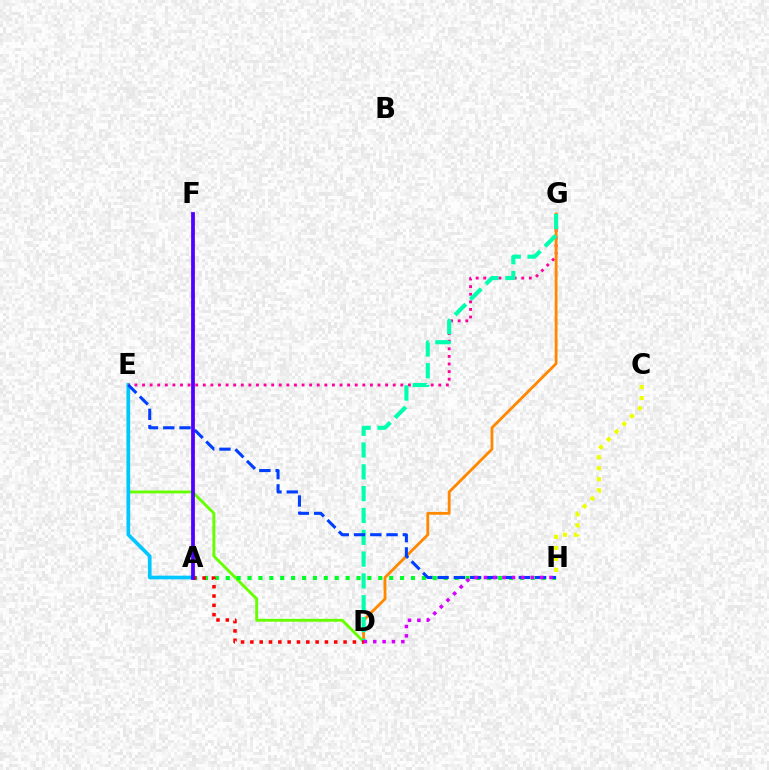{('D', 'E'): [{'color': '#66ff00', 'line_style': 'solid', 'thickness': 2.08}], ('A', 'E'): [{'color': '#00c7ff', 'line_style': 'solid', 'thickness': 2.65}], ('E', 'G'): [{'color': '#ff00a0', 'line_style': 'dotted', 'thickness': 2.06}], ('D', 'G'): [{'color': '#ff8800', 'line_style': 'solid', 'thickness': 2.03}, {'color': '#00ffaf', 'line_style': 'dashed', 'thickness': 2.96}], ('A', 'H'): [{'color': '#00ff27', 'line_style': 'dotted', 'thickness': 2.96}], ('A', 'D'): [{'color': '#ff0000', 'line_style': 'dotted', 'thickness': 2.53}], ('C', 'H'): [{'color': '#eeff00', 'line_style': 'dotted', 'thickness': 2.99}], ('E', 'H'): [{'color': '#003fff', 'line_style': 'dashed', 'thickness': 2.21}], ('D', 'H'): [{'color': '#d600ff', 'line_style': 'dotted', 'thickness': 2.54}], ('A', 'F'): [{'color': '#4f00ff', 'line_style': 'solid', 'thickness': 2.71}]}